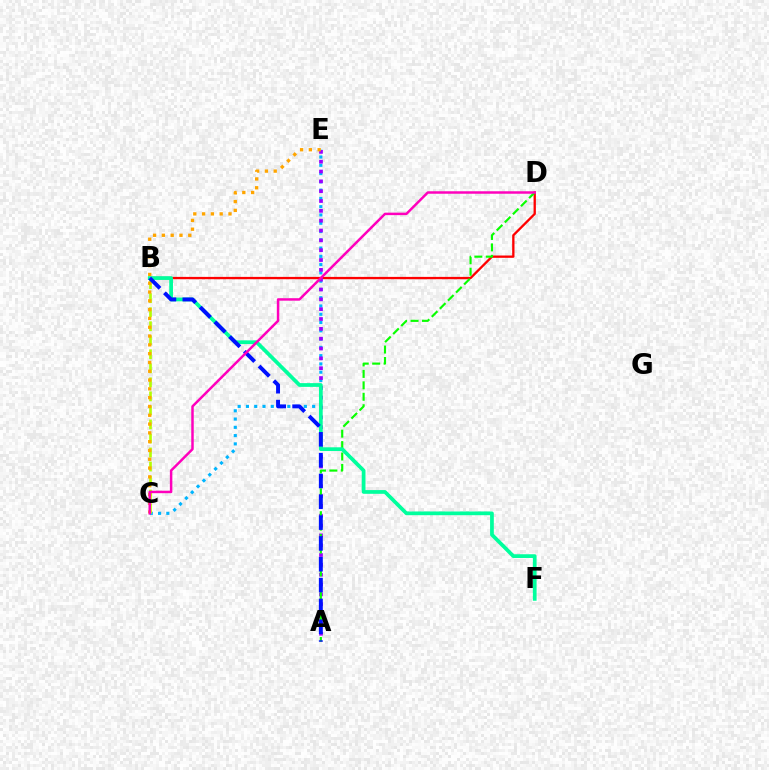{('B', 'D'): [{'color': '#ff0000', 'line_style': 'solid', 'thickness': 1.67}], ('C', 'E'): [{'color': '#00b5ff', 'line_style': 'dotted', 'thickness': 2.25}, {'color': '#ffa500', 'line_style': 'dotted', 'thickness': 2.39}], ('A', 'E'): [{'color': '#9b00ff', 'line_style': 'dotted', 'thickness': 2.67}], ('B', 'C'): [{'color': '#b3ff00', 'line_style': 'dashed', 'thickness': 1.91}], ('A', 'D'): [{'color': '#08ff00', 'line_style': 'dashed', 'thickness': 1.55}], ('B', 'F'): [{'color': '#00ff9d', 'line_style': 'solid', 'thickness': 2.69}], ('A', 'B'): [{'color': '#0010ff', 'line_style': 'dashed', 'thickness': 2.83}], ('C', 'D'): [{'color': '#ff00bd', 'line_style': 'solid', 'thickness': 1.79}]}